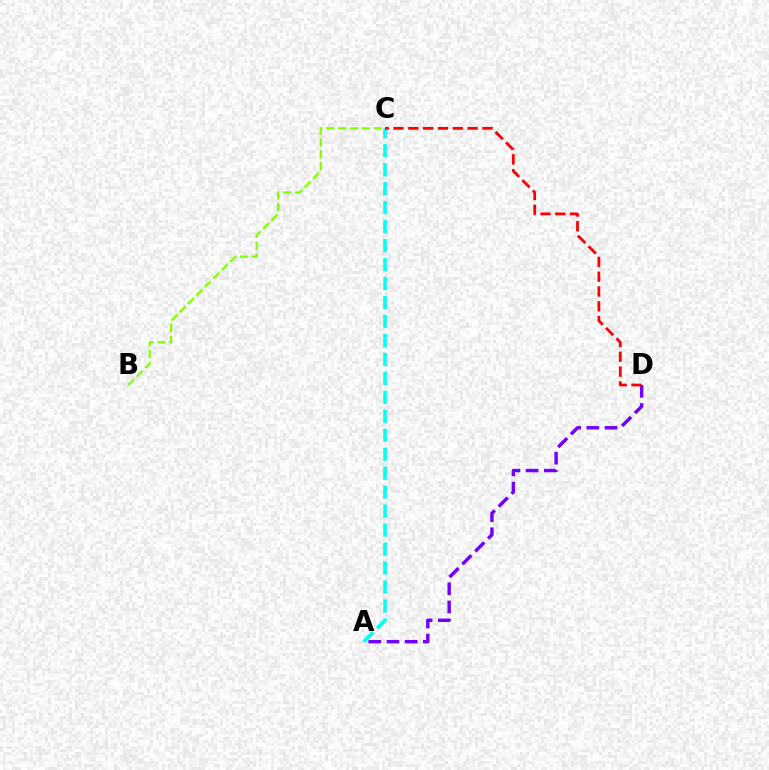{('A', 'D'): [{'color': '#7200ff', 'line_style': 'dashed', 'thickness': 2.47}], ('B', 'C'): [{'color': '#84ff00', 'line_style': 'dashed', 'thickness': 1.61}], ('A', 'C'): [{'color': '#00fff6', 'line_style': 'dashed', 'thickness': 2.58}], ('C', 'D'): [{'color': '#ff0000', 'line_style': 'dashed', 'thickness': 2.01}]}